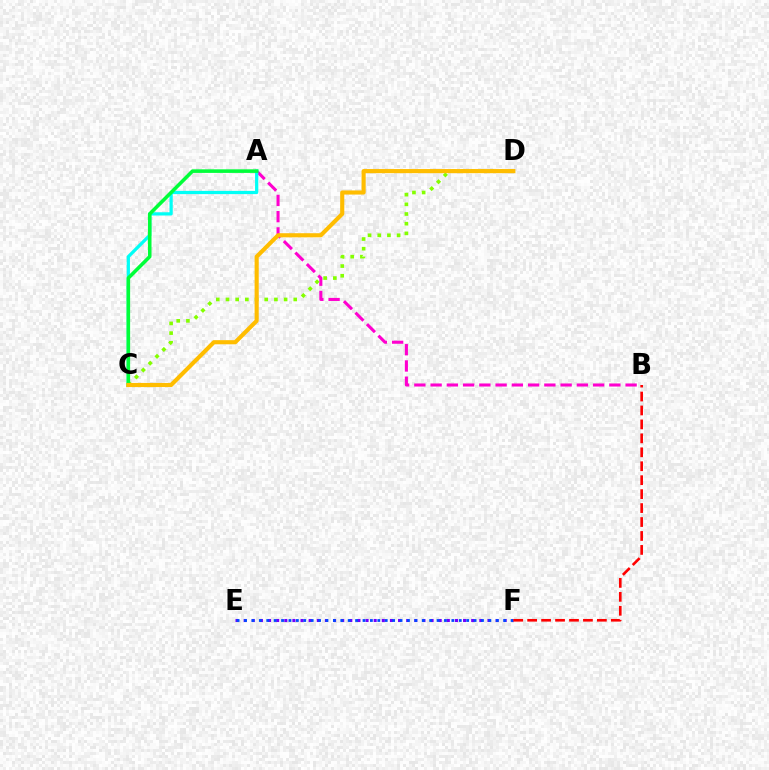{('A', 'B'): [{'color': '#ff00cf', 'line_style': 'dashed', 'thickness': 2.21}], ('A', 'C'): [{'color': '#00fff6', 'line_style': 'solid', 'thickness': 2.33}, {'color': '#00ff39', 'line_style': 'solid', 'thickness': 2.58}], ('E', 'F'): [{'color': '#7200ff', 'line_style': 'dotted', 'thickness': 2.21}, {'color': '#004bff', 'line_style': 'dotted', 'thickness': 2.01}], ('C', 'D'): [{'color': '#84ff00', 'line_style': 'dotted', 'thickness': 2.63}, {'color': '#ffbd00', 'line_style': 'solid', 'thickness': 2.97}], ('B', 'F'): [{'color': '#ff0000', 'line_style': 'dashed', 'thickness': 1.89}]}